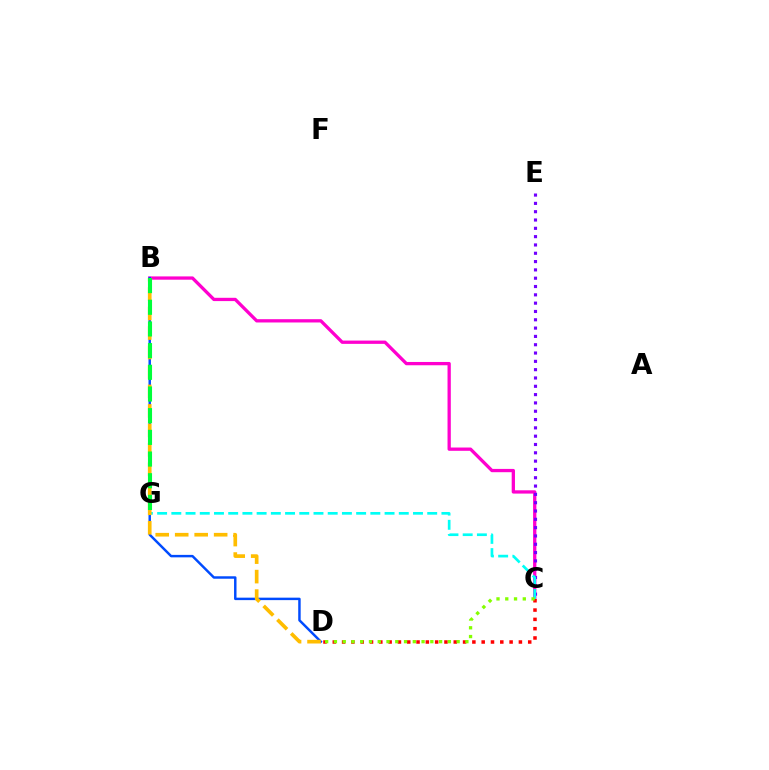{('B', 'C'): [{'color': '#ff00cf', 'line_style': 'solid', 'thickness': 2.37}], ('C', 'E'): [{'color': '#7200ff', 'line_style': 'dotted', 'thickness': 2.26}], ('B', 'D'): [{'color': '#004bff', 'line_style': 'solid', 'thickness': 1.77}, {'color': '#ffbd00', 'line_style': 'dashed', 'thickness': 2.65}], ('C', 'G'): [{'color': '#00fff6', 'line_style': 'dashed', 'thickness': 1.93}], ('C', 'D'): [{'color': '#ff0000', 'line_style': 'dotted', 'thickness': 2.53}, {'color': '#84ff00', 'line_style': 'dotted', 'thickness': 2.38}], ('B', 'G'): [{'color': '#00ff39', 'line_style': 'dashed', 'thickness': 2.95}]}